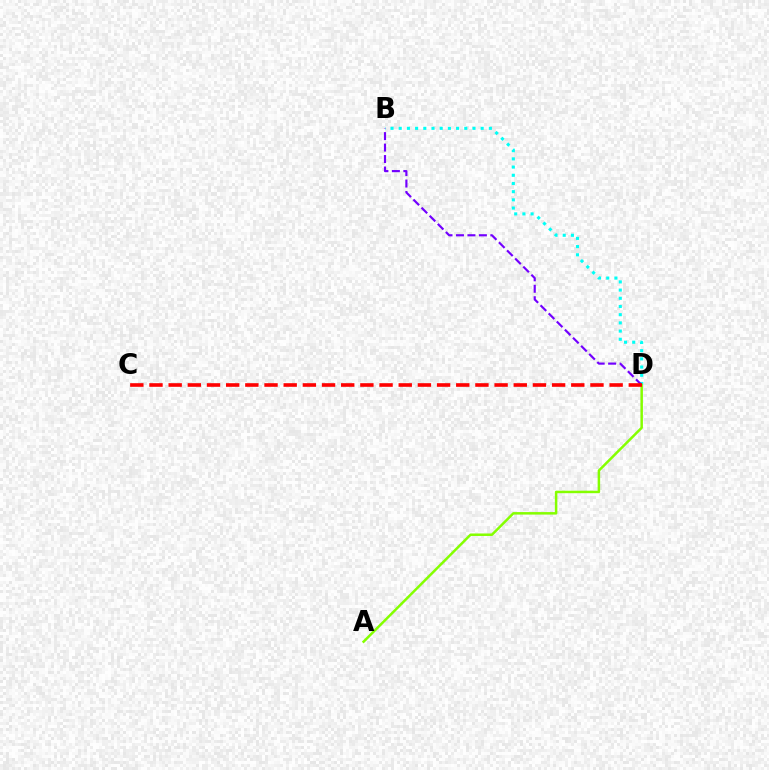{('B', 'D'): [{'color': '#00fff6', 'line_style': 'dotted', 'thickness': 2.23}, {'color': '#7200ff', 'line_style': 'dashed', 'thickness': 1.56}], ('A', 'D'): [{'color': '#84ff00', 'line_style': 'solid', 'thickness': 1.8}], ('C', 'D'): [{'color': '#ff0000', 'line_style': 'dashed', 'thickness': 2.6}]}